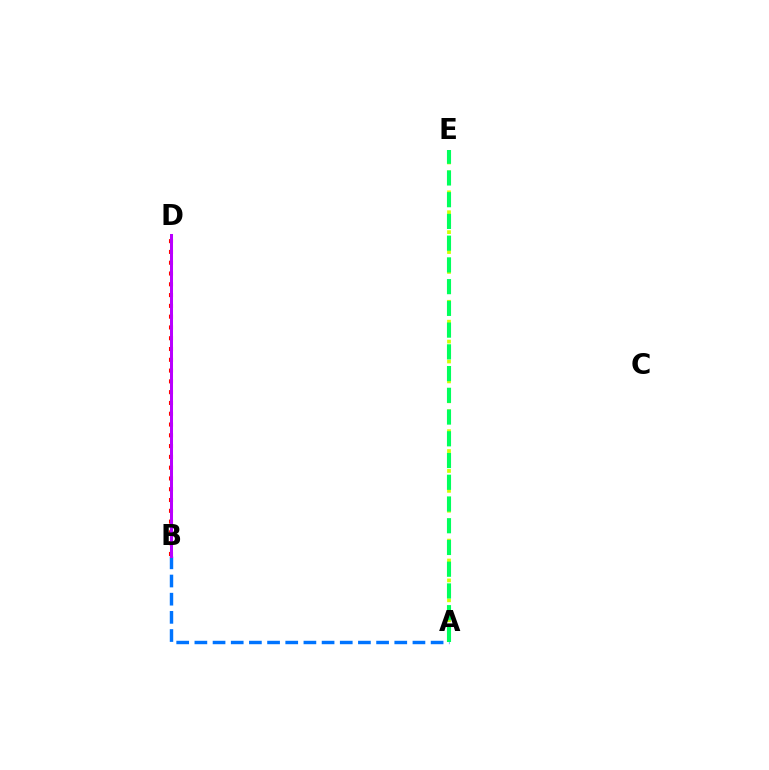{('B', 'D'): [{'color': '#ff0000', 'line_style': 'dotted', 'thickness': 2.93}, {'color': '#b900ff', 'line_style': 'solid', 'thickness': 2.17}], ('A', 'B'): [{'color': '#0074ff', 'line_style': 'dashed', 'thickness': 2.47}], ('A', 'E'): [{'color': '#d1ff00', 'line_style': 'dotted', 'thickness': 2.7}, {'color': '#00ff5c', 'line_style': 'dashed', 'thickness': 2.95}]}